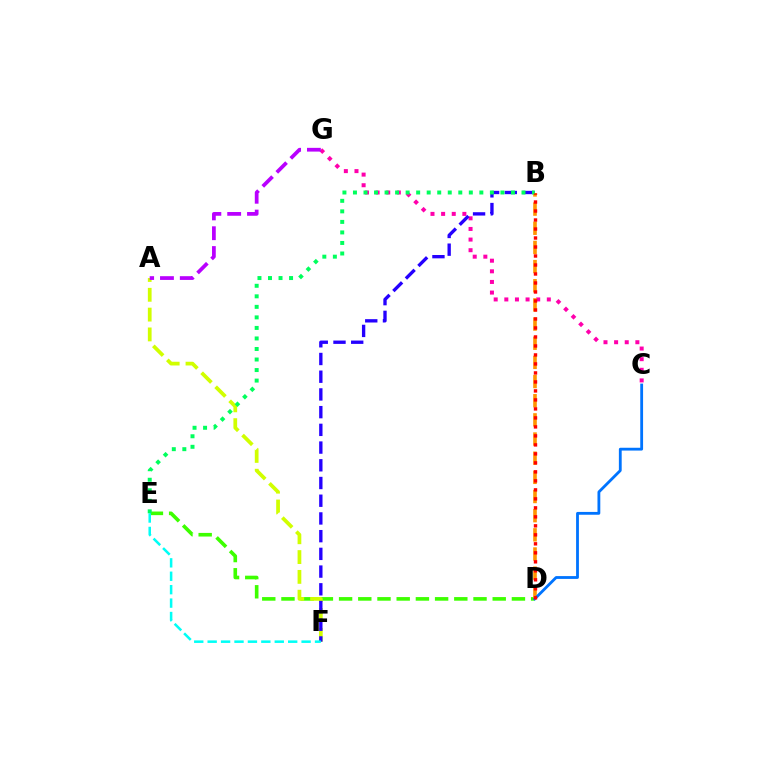{('C', 'G'): [{'color': '#ff00ac', 'line_style': 'dotted', 'thickness': 2.89}], ('D', 'E'): [{'color': '#3dff00', 'line_style': 'dashed', 'thickness': 2.61}], ('A', 'F'): [{'color': '#d1ff00', 'line_style': 'dashed', 'thickness': 2.69}], ('B', 'F'): [{'color': '#2500ff', 'line_style': 'dashed', 'thickness': 2.41}], ('B', 'D'): [{'color': '#ff9400', 'line_style': 'dashed', 'thickness': 2.6}, {'color': '#ff0000', 'line_style': 'dotted', 'thickness': 2.44}], ('C', 'D'): [{'color': '#0074ff', 'line_style': 'solid', 'thickness': 2.03}], ('B', 'E'): [{'color': '#00ff5c', 'line_style': 'dotted', 'thickness': 2.86}], ('A', 'G'): [{'color': '#b900ff', 'line_style': 'dashed', 'thickness': 2.69}], ('E', 'F'): [{'color': '#00fff6', 'line_style': 'dashed', 'thickness': 1.82}]}